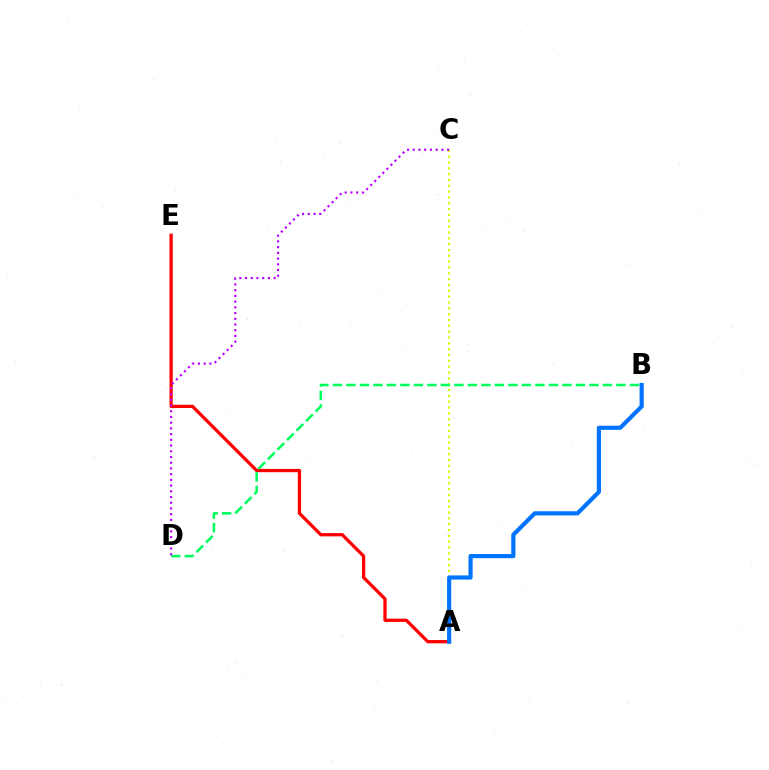{('A', 'E'): [{'color': '#ff0000', 'line_style': 'solid', 'thickness': 2.36}], ('A', 'C'): [{'color': '#d1ff00', 'line_style': 'dotted', 'thickness': 1.59}], ('B', 'D'): [{'color': '#00ff5c', 'line_style': 'dashed', 'thickness': 1.83}], ('C', 'D'): [{'color': '#b900ff', 'line_style': 'dotted', 'thickness': 1.55}], ('A', 'B'): [{'color': '#0074ff', 'line_style': 'solid', 'thickness': 2.99}]}